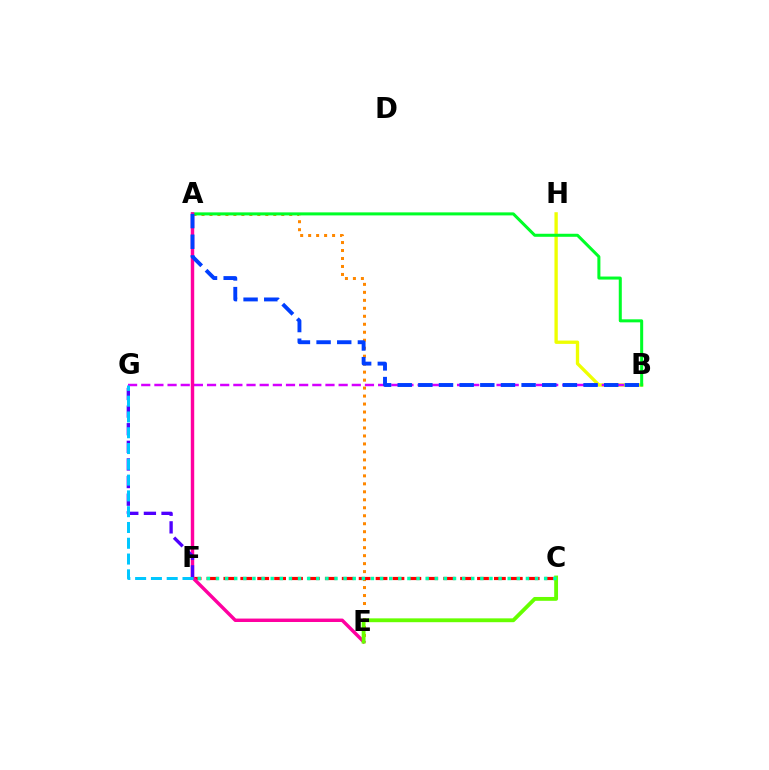{('B', 'H'): [{'color': '#eeff00', 'line_style': 'solid', 'thickness': 2.4}], ('B', 'G'): [{'color': '#d600ff', 'line_style': 'dashed', 'thickness': 1.79}], ('A', 'E'): [{'color': '#ff8800', 'line_style': 'dotted', 'thickness': 2.17}, {'color': '#ff00a0', 'line_style': 'solid', 'thickness': 2.47}], ('A', 'B'): [{'color': '#00ff27', 'line_style': 'solid', 'thickness': 2.18}, {'color': '#003fff', 'line_style': 'dashed', 'thickness': 2.81}], ('C', 'F'): [{'color': '#ff0000', 'line_style': 'dashed', 'thickness': 2.3}, {'color': '#00ffaf', 'line_style': 'dotted', 'thickness': 2.48}], ('F', 'G'): [{'color': '#4f00ff', 'line_style': 'dashed', 'thickness': 2.39}, {'color': '#00c7ff', 'line_style': 'dashed', 'thickness': 2.14}], ('C', 'E'): [{'color': '#66ff00', 'line_style': 'solid', 'thickness': 2.76}]}